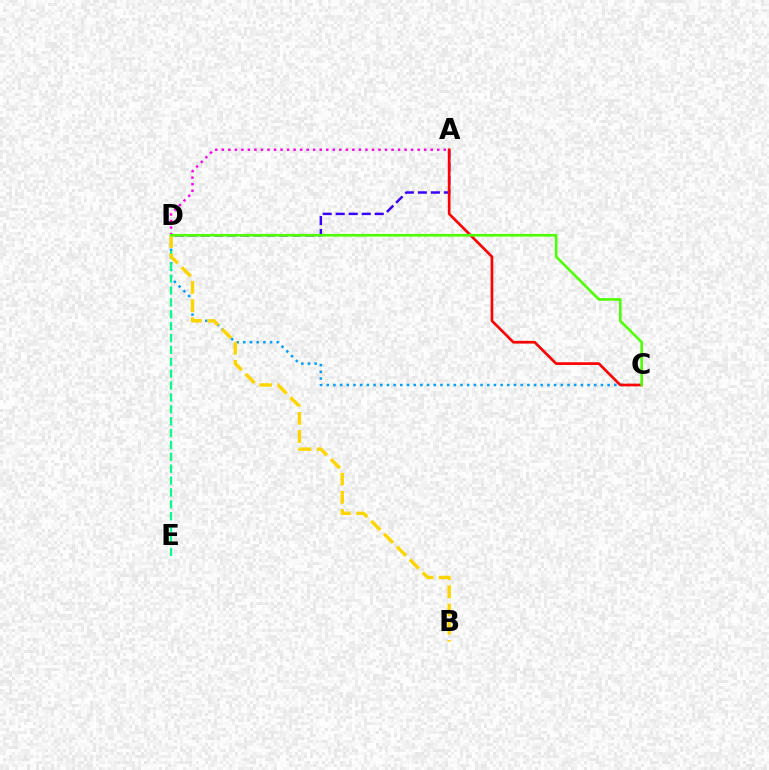{('A', 'D'): [{'color': '#3700ff', 'line_style': 'dashed', 'thickness': 1.77}, {'color': '#ff00ed', 'line_style': 'dotted', 'thickness': 1.77}], ('C', 'D'): [{'color': '#009eff', 'line_style': 'dotted', 'thickness': 1.82}, {'color': '#4fff00', 'line_style': 'solid', 'thickness': 1.89}], ('D', 'E'): [{'color': '#00ff86', 'line_style': 'dashed', 'thickness': 1.61}], ('B', 'D'): [{'color': '#ffd500', 'line_style': 'dashed', 'thickness': 2.47}], ('A', 'C'): [{'color': '#ff0000', 'line_style': 'solid', 'thickness': 1.93}]}